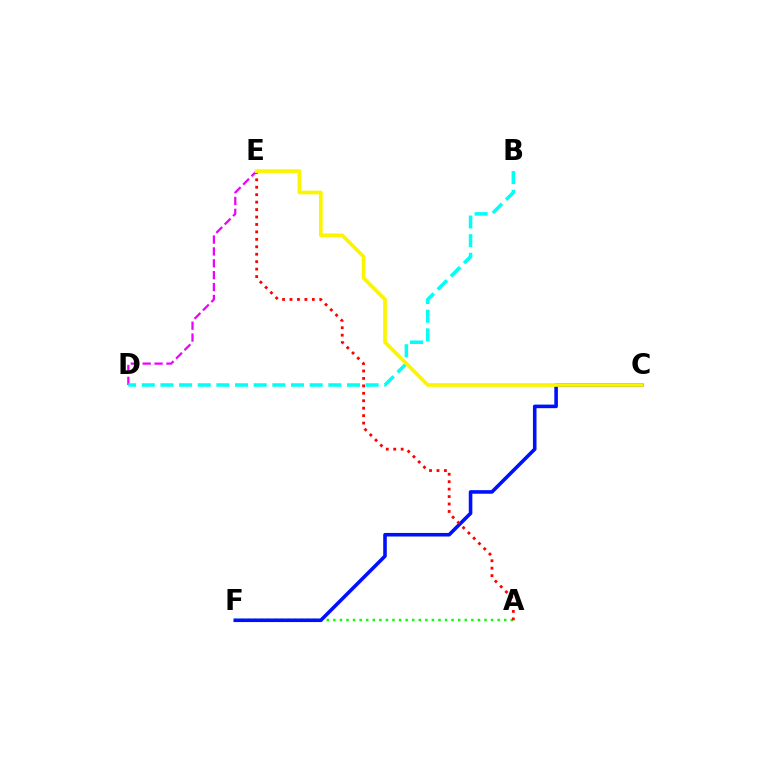{('A', 'F'): [{'color': '#08ff00', 'line_style': 'dotted', 'thickness': 1.79}], ('D', 'E'): [{'color': '#ee00ff', 'line_style': 'dashed', 'thickness': 1.61}], ('B', 'D'): [{'color': '#00fff6', 'line_style': 'dashed', 'thickness': 2.53}], ('C', 'F'): [{'color': '#0010ff', 'line_style': 'solid', 'thickness': 2.58}], ('A', 'E'): [{'color': '#ff0000', 'line_style': 'dotted', 'thickness': 2.02}], ('C', 'E'): [{'color': '#fcf500', 'line_style': 'solid', 'thickness': 2.67}]}